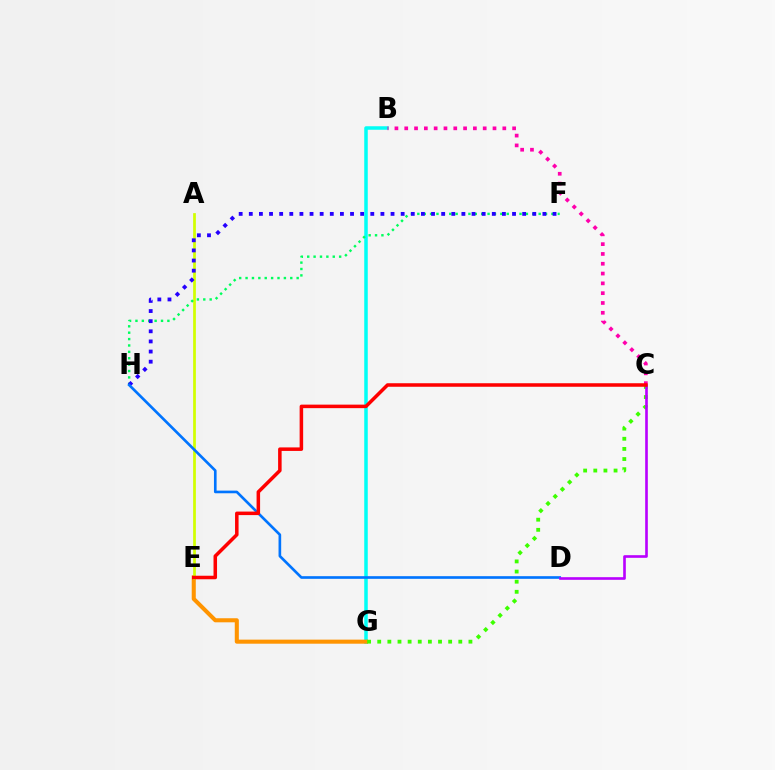{('B', 'G'): [{'color': '#00fff6', 'line_style': 'solid', 'thickness': 2.52}], ('B', 'C'): [{'color': '#ff00ac', 'line_style': 'dotted', 'thickness': 2.66}], ('E', 'G'): [{'color': '#ff9400', 'line_style': 'solid', 'thickness': 2.93}], ('A', 'E'): [{'color': '#d1ff00', 'line_style': 'solid', 'thickness': 1.96}], ('F', 'H'): [{'color': '#00ff5c', 'line_style': 'dotted', 'thickness': 1.74}, {'color': '#2500ff', 'line_style': 'dotted', 'thickness': 2.75}], ('D', 'H'): [{'color': '#0074ff', 'line_style': 'solid', 'thickness': 1.91}], ('C', 'G'): [{'color': '#3dff00', 'line_style': 'dotted', 'thickness': 2.75}], ('C', 'D'): [{'color': '#b900ff', 'line_style': 'solid', 'thickness': 1.9}], ('C', 'E'): [{'color': '#ff0000', 'line_style': 'solid', 'thickness': 2.53}]}